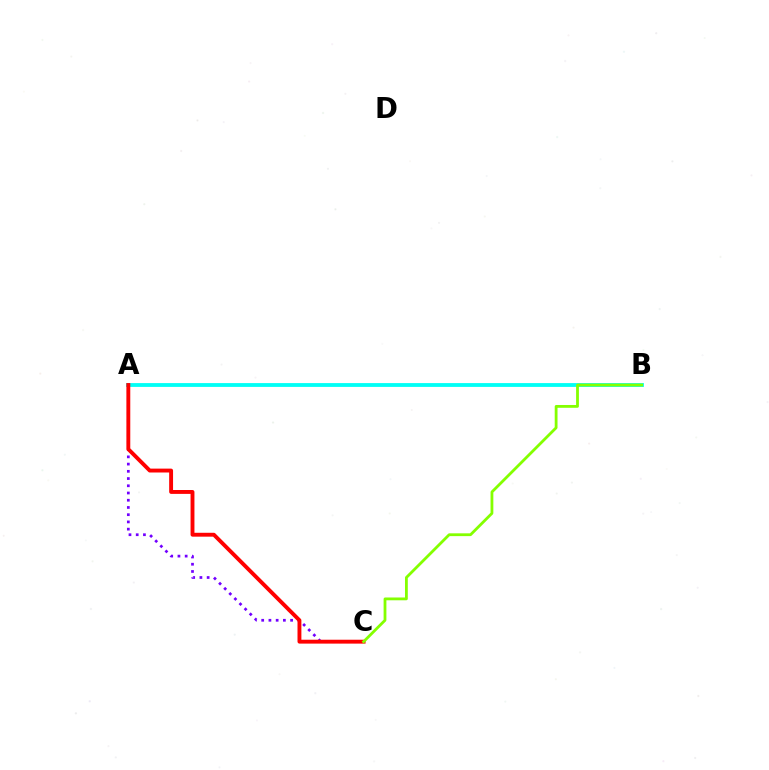{('A', 'B'): [{'color': '#00fff6', 'line_style': 'solid', 'thickness': 2.75}], ('A', 'C'): [{'color': '#7200ff', 'line_style': 'dotted', 'thickness': 1.96}, {'color': '#ff0000', 'line_style': 'solid', 'thickness': 2.8}], ('B', 'C'): [{'color': '#84ff00', 'line_style': 'solid', 'thickness': 2.01}]}